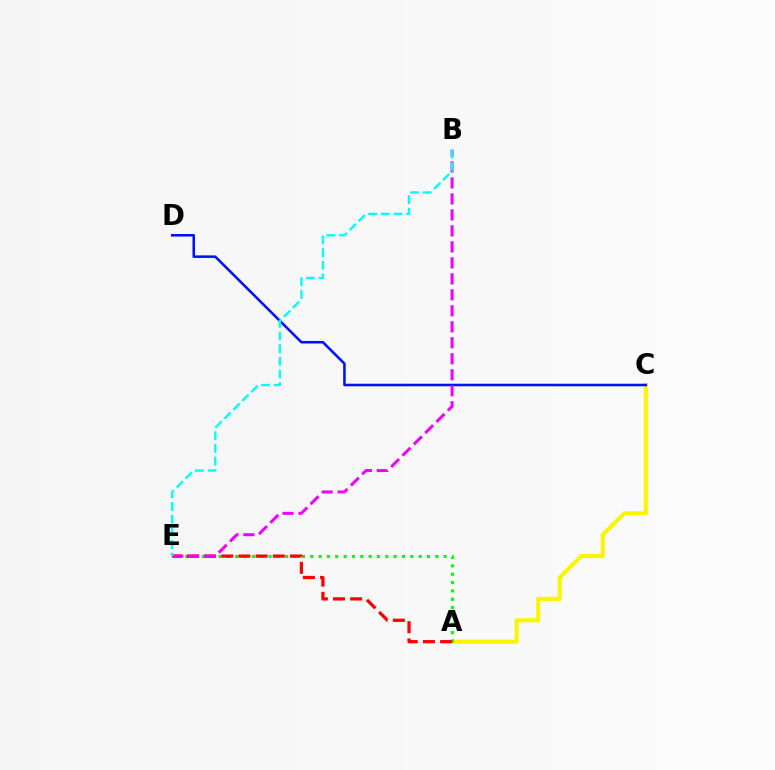{('A', 'C'): [{'color': '#fcf500', 'line_style': 'solid', 'thickness': 2.96}], ('C', 'D'): [{'color': '#0010ff', 'line_style': 'solid', 'thickness': 1.84}], ('A', 'E'): [{'color': '#08ff00', 'line_style': 'dotted', 'thickness': 2.27}, {'color': '#ff0000', 'line_style': 'dashed', 'thickness': 2.33}], ('B', 'E'): [{'color': '#ee00ff', 'line_style': 'dashed', 'thickness': 2.17}, {'color': '#00fff6', 'line_style': 'dashed', 'thickness': 1.72}]}